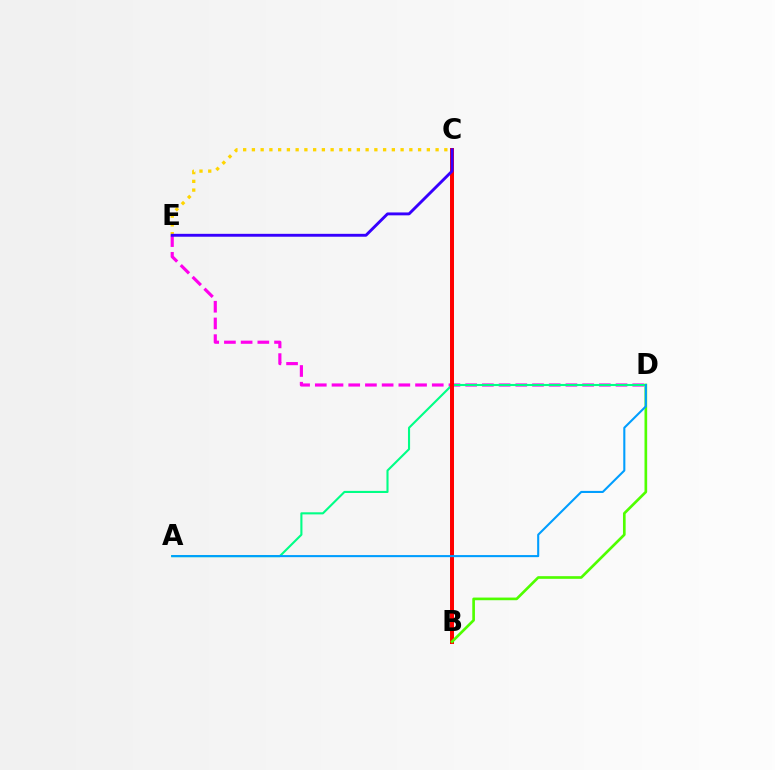{('D', 'E'): [{'color': '#ff00ed', 'line_style': 'dashed', 'thickness': 2.27}], ('A', 'D'): [{'color': '#00ff86', 'line_style': 'solid', 'thickness': 1.52}, {'color': '#009eff', 'line_style': 'solid', 'thickness': 1.5}], ('B', 'C'): [{'color': '#ff0000', 'line_style': 'solid', 'thickness': 2.86}], ('B', 'D'): [{'color': '#4fff00', 'line_style': 'solid', 'thickness': 1.92}], ('C', 'E'): [{'color': '#ffd500', 'line_style': 'dotted', 'thickness': 2.38}, {'color': '#3700ff', 'line_style': 'solid', 'thickness': 2.08}]}